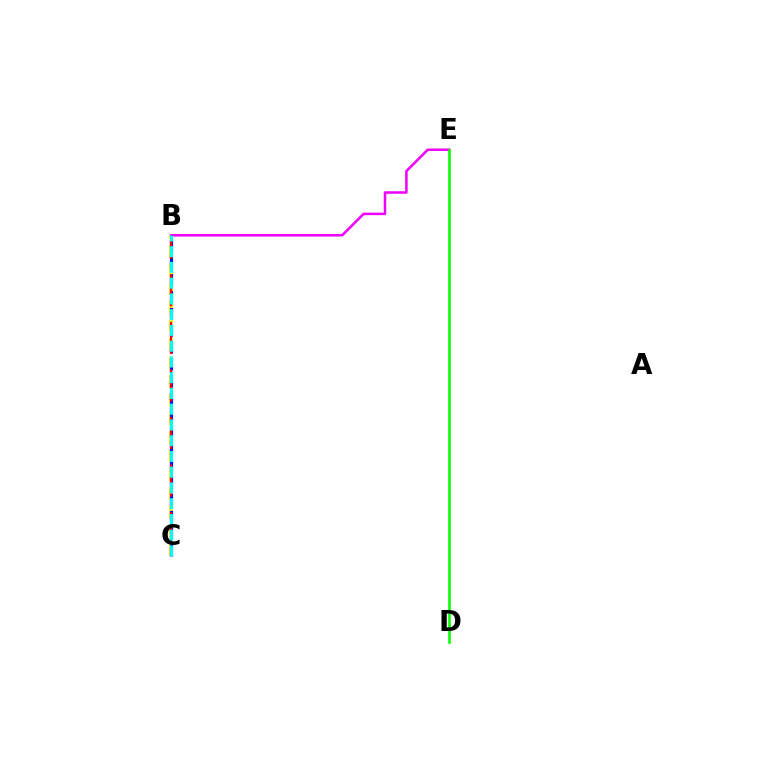{('B', 'C'): [{'color': '#fcf500', 'line_style': 'dashed', 'thickness': 2.53}, {'color': '#0010ff', 'line_style': 'dashed', 'thickness': 2.3}, {'color': '#ff0000', 'line_style': 'dashed', 'thickness': 1.62}, {'color': '#00fff6', 'line_style': 'dashed', 'thickness': 2.14}], ('B', 'E'): [{'color': '#ee00ff', 'line_style': 'solid', 'thickness': 1.82}], ('D', 'E'): [{'color': '#08ff00', 'line_style': 'solid', 'thickness': 1.87}]}